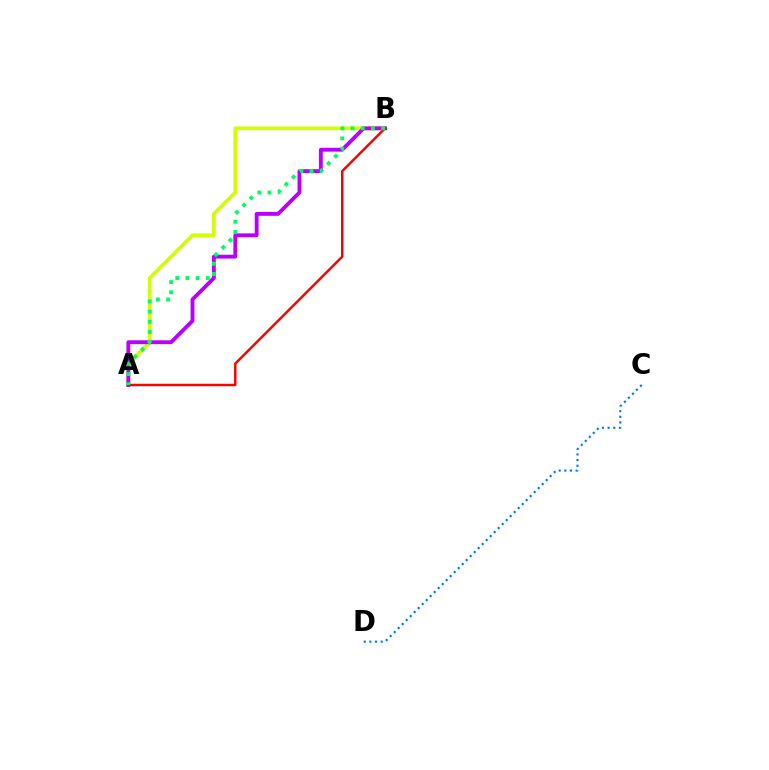{('A', 'B'): [{'color': '#d1ff00', 'line_style': 'solid', 'thickness': 2.7}, {'color': '#b900ff', 'line_style': 'solid', 'thickness': 2.78}, {'color': '#ff0000', 'line_style': 'solid', 'thickness': 1.77}, {'color': '#00ff5c', 'line_style': 'dotted', 'thickness': 2.77}], ('C', 'D'): [{'color': '#0074ff', 'line_style': 'dotted', 'thickness': 1.54}]}